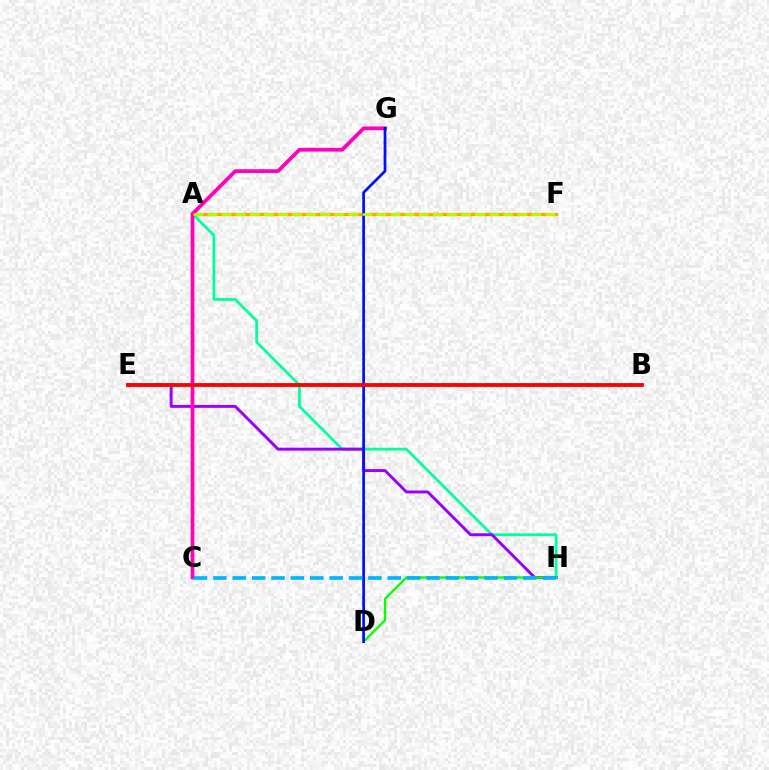{('A', 'H'): [{'color': '#00ff9d', 'line_style': 'solid', 'thickness': 1.98}], ('A', 'F'): [{'color': '#ffa500', 'line_style': 'solid', 'thickness': 2.36}, {'color': '#b3ff00', 'line_style': 'dashed', 'thickness': 1.91}], ('E', 'H'): [{'color': '#9b00ff', 'line_style': 'solid', 'thickness': 2.11}], ('C', 'G'): [{'color': '#ff00bd', 'line_style': 'solid', 'thickness': 2.7}], ('D', 'H'): [{'color': '#08ff00', 'line_style': 'solid', 'thickness': 1.7}], ('D', 'G'): [{'color': '#0010ff', 'line_style': 'solid', 'thickness': 1.96}], ('B', 'E'): [{'color': '#ff0000', 'line_style': 'solid', 'thickness': 2.75}], ('C', 'H'): [{'color': '#00b5ff', 'line_style': 'dashed', 'thickness': 2.63}]}